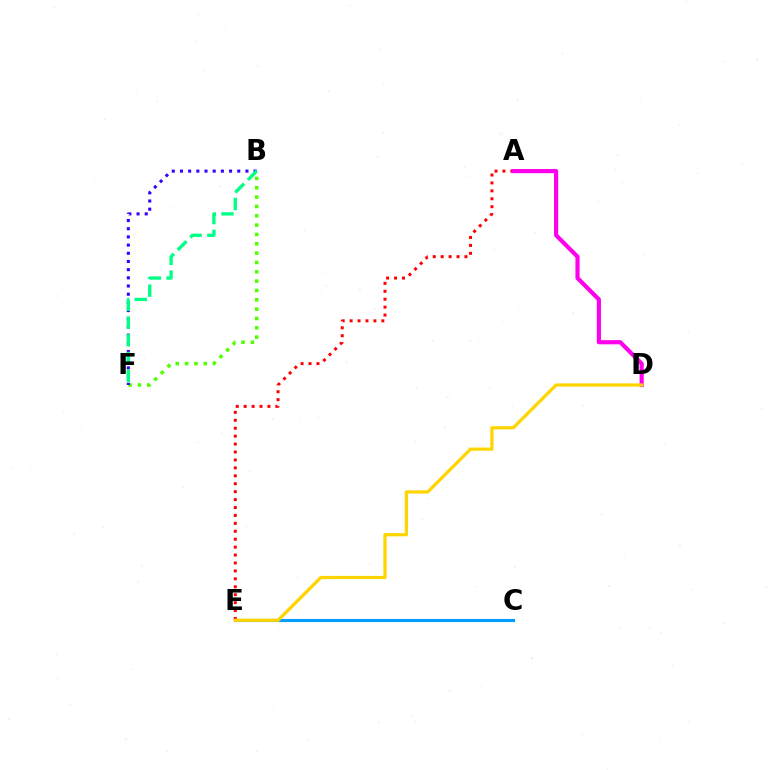{('B', 'F'): [{'color': '#4fff00', 'line_style': 'dotted', 'thickness': 2.54}, {'color': '#3700ff', 'line_style': 'dotted', 'thickness': 2.22}, {'color': '#00ff86', 'line_style': 'dashed', 'thickness': 2.41}], ('C', 'E'): [{'color': '#009eff', 'line_style': 'solid', 'thickness': 2.23}], ('A', 'E'): [{'color': '#ff0000', 'line_style': 'dotted', 'thickness': 2.15}], ('A', 'D'): [{'color': '#ff00ed', 'line_style': 'solid', 'thickness': 2.99}], ('D', 'E'): [{'color': '#ffd500', 'line_style': 'solid', 'thickness': 2.32}]}